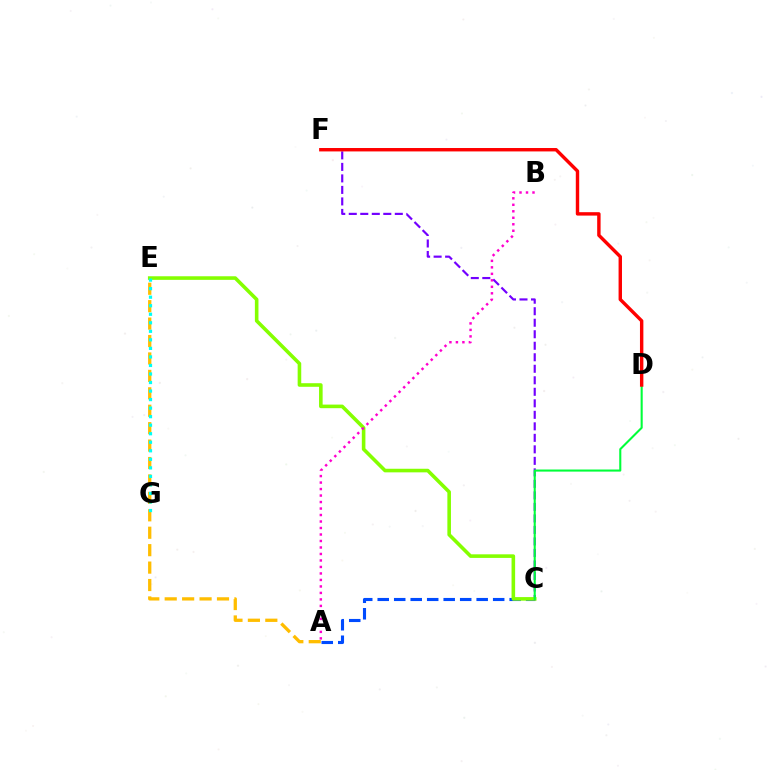{('C', 'F'): [{'color': '#7200ff', 'line_style': 'dashed', 'thickness': 1.56}], ('A', 'C'): [{'color': '#004bff', 'line_style': 'dashed', 'thickness': 2.24}], ('A', 'E'): [{'color': '#ffbd00', 'line_style': 'dashed', 'thickness': 2.37}], ('C', 'E'): [{'color': '#84ff00', 'line_style': 'solid', 'thickness': 2.58}], ('C', 'D'): [{'color': '#00ff39', 'line_style': 'solid', 'thickness': 1.5}], ('A', 'B'): [{'color': '#ff00cf', 'line_style': 'dotted', 'thickness': 1.76}], ('D', 'F'): [{'color': '#ff0000', 'line_style': 'solid', 'thickness': 2.46}], ('E', 'G'): [{'color': '#00fff6', 'line_style': 'dotted', 'thickness': 2.32}]}